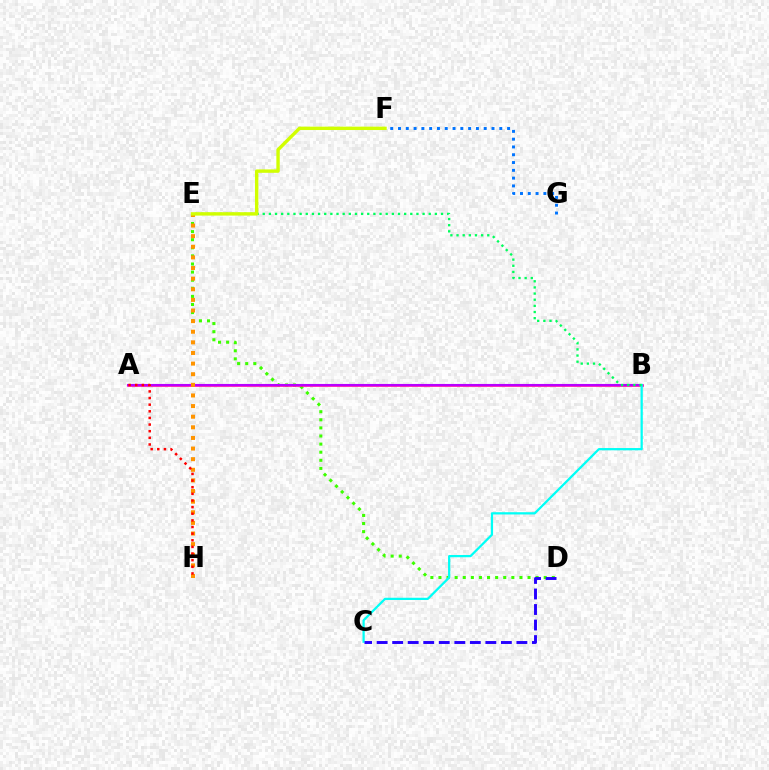{('D', 'E'): [{'color': '#3dff00', 'line_style': 'dotted', 'thickness': 2.2}], ('A', 'B'): [{'color': '#ff00ac', 'line_style': 'solid', 'thickness': 1.87}, {'color': '#b900ff', 'line_style': 'solid', 'thickness': 1.51}], ('E', 'H'): [{'color': '#ff9400', 'line_style': 'dotted', 'thickness': 2.89}], ('F', 'G'): [{'color': '#0074ff', 'line_style': 'dotted', 'thickness': 2.12}], ('B', 'C'): [{'color': '#00fff6', 'line_style': 'solid', 'thickness': 1.62}], ('C', 'D'): [{'color': '#2500ff', 'line_style': 'dashed', 'thickness': 2.11}], ('A', 'H'): [{'color': '#ff0000', 'line_style': 'dotted', 'thickness': 1.8}], ('B', 'E'): [{'color': '#00ff5c', 'line_style': 'dotted', 'thickness': 1.67}], ('E', 'F'): [{'color': '#d1ff00', 'line_style': 'solid', 'thickness': 2.44}]}